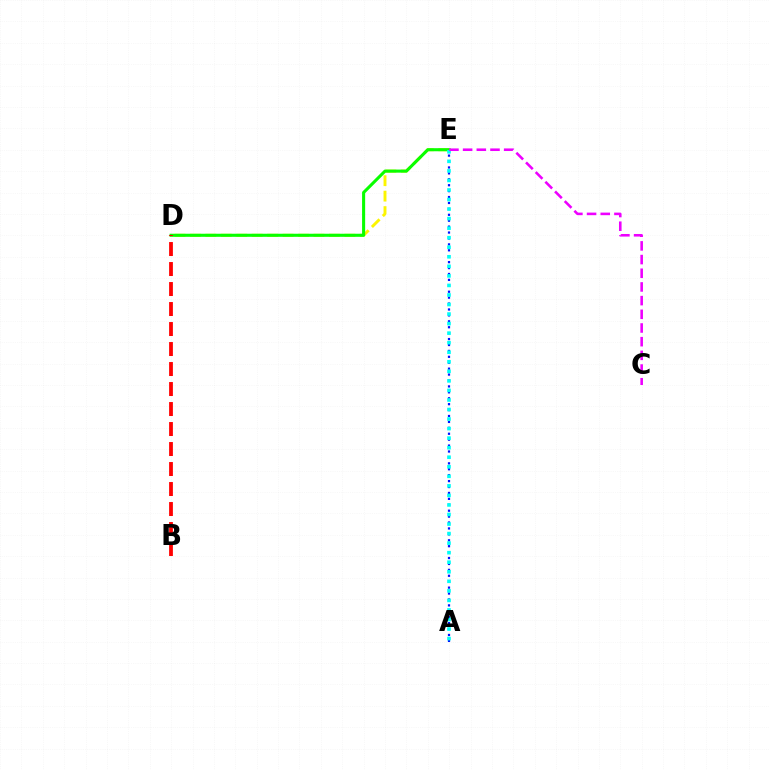{('D', 'E'): [{'color': '#fcf500', 'line_style': 'dashed', 'thickness': 2.1}, {'color': '#08ff00', 'line_style': 'solid', 'thickness': 2.21}], ('A', 'E'): [{'color': '#0010ff', 'line_style': 'dotted', 'thickness': 1.61}, {'color': '#00fff6', 'line_style': 'dotted', 'thickness': 2.59}], ('B', 'D'): [{'color': '#ff0000', 'line_style': 'dashed', 'thickness': 2.72}], ('C', 'E'): [{'color': '#ee00ff', 'line_style': 'dashed', 'thickness': 1.86}]}